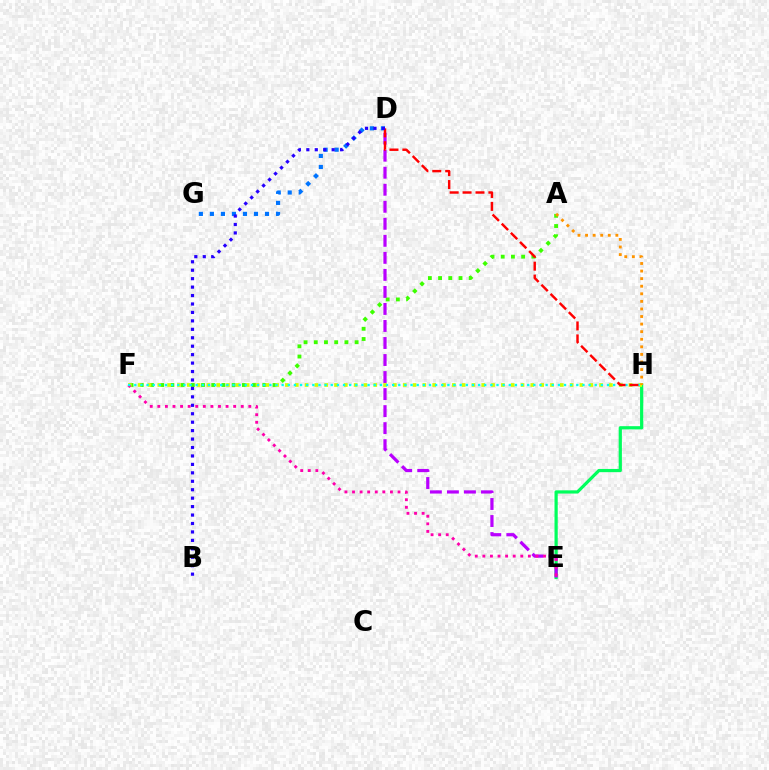{('A', 'F'): [{'color': '#3dff00', 'line_style': 'dotted', 'thickness': 2.78}], ('D', 'G'): [{'color': '#0074ff', 'line_style': 'dotted', 'thickness': 3.0}], ('E', 'H'): [{'color': '#00ff5c', 'line_style': 'solid', 'thickness': 2.32}], ('D', 'E'): [{'color': '#b900ff', 'line_style': 'dashed', 'thickness': 2.31}], ('F', 'H'): [{'color': '#d1ff00', 'line_style': 'dotted', 'thickness': 2.67}, {'color': '#00fff6', 'line_style': 'dotted', 'thickness': 1.67}], ('E', 'F'): [{'color': '#ff00ac', 'line_style': 'dotted', 'thickness': 2.06}], ('D', 'H'): [{'color': '#ff0000', 'line_style': 'dashed', 'thickness': 1.76}], ('A', 'H'): [{'color': '#ff9400', 'line_style': 'dotted', 'thickness': 2.06}], ('B', 'D'): [{'color': '#2500ff', 'line_style': 'dotted', 'thickness': 2.29}]}